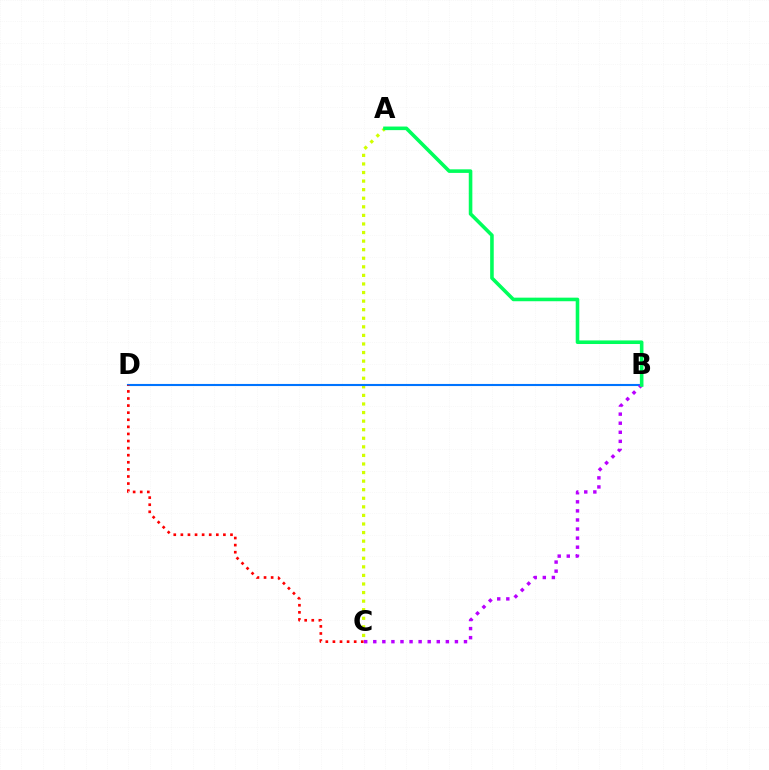{('A', 'C'): [{'color': '#d1ff00', 'line_style': 'dotted', 'thickness': 2.33}], ('B', 'D'): [{'color': '#0074ff', 'line_style': 'solid', 'thickness': 1.52}], ('B', 'C'): [{'color': '#b900ff', 'line_style': 'dotted', 'thickness': 2.46}], ('C', 'D'): [{'color': '#ff0000', 'line_style': 'dotted', 'thickness': 1.93}], ('A', 'B'): [{'color': '#00ff5c', 'line_style': 'solid', 'thickness': 2.58}]}